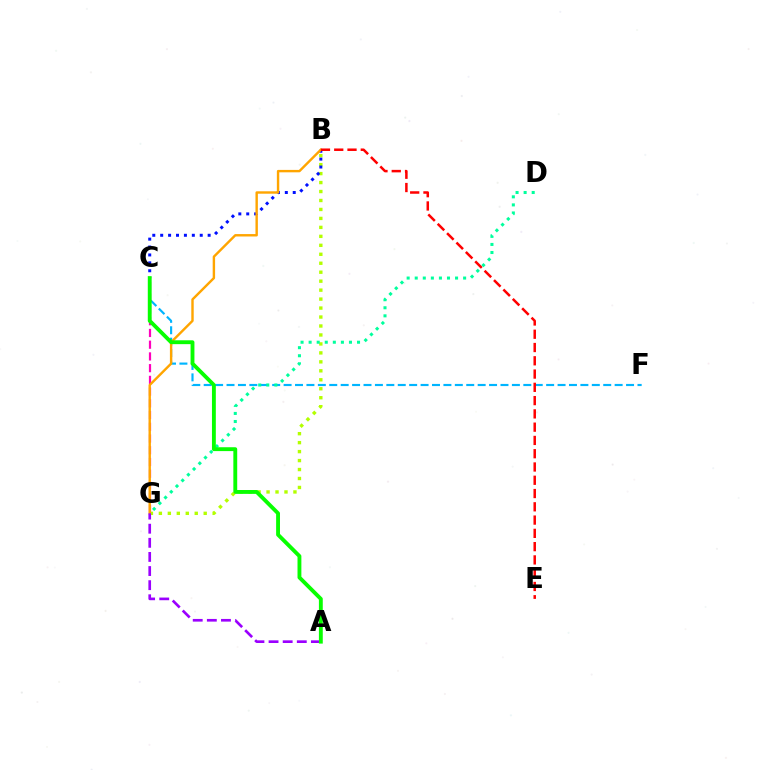{('B', 'G'): [{'color': '#b3ff00', 'line_style': 'dotted', 'thickness': 2.44}, {'color': '#ffa500', 'line_style': 'solid', 'thickness': 1.74}], ('B', 'C'): [{'color': '#0010ff', 'line_style': 'dotted', 'thickness': 2.15}], ('C', 'F'): [{'color': '#00b5ff', 'line_style': 'dashed', 'thickness': 1.55}], ('C', 'G'): [{'color': '#ff00bd', 'line_style': 'dashed', 'thickness': 1.59}], ('D', 'G'): [{'color': '#00ff9d', 'line_style': 'dotted', 'thickness': 2.19}], ('A', 'G'): [{'color': '#9b00ff', 'line_style': 'dashed', 'thickness': 1.92}], ('B', 'E'): [{'color': '#ff0000', 'line_style': 'dashed', 'thickness': 1.8}], ('A', 'C'): [{'color': '#08ff00', 'line_style': 'solid', 'thickness': 2.78}]}